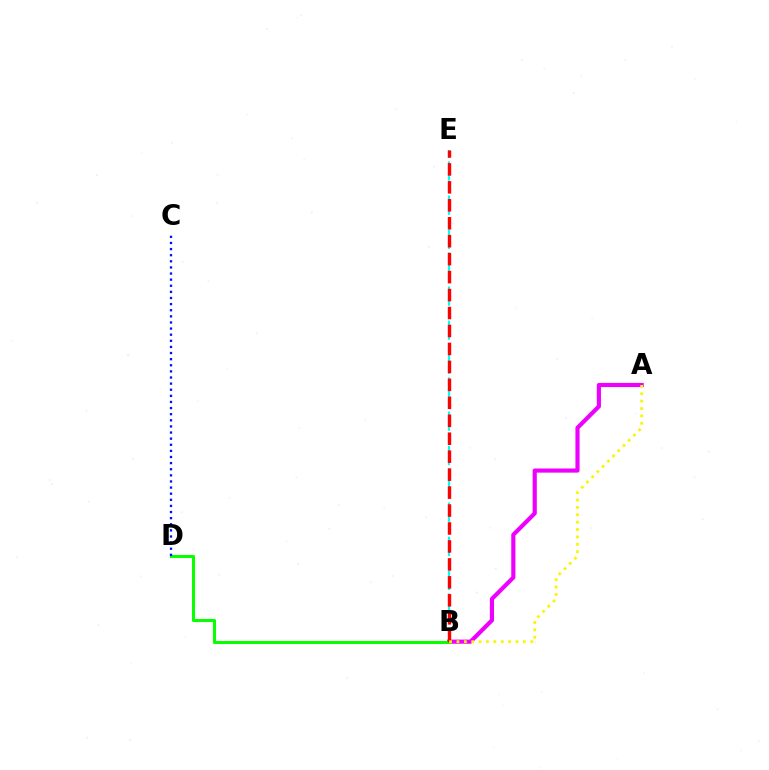{('A', 'B'): [{'color': '#ee00ff', 'line_style': 'solid', 'thickness': 2.98}, {'color': '#fcf500', 'line_style': 'dotted', 'thickness': 2.0}], ('B', 'D'): [{'color': '#08ff00', 'line_style': 'solid', 'thickness': 2.19}], ('B', 'E'): [{'color': '#00fff6', 'line_style': 'dashed', 'thickness': 1.54}, {'color': '#ff0000', 'line_style': 'dashed', 'thickness': 2.44}], ('C', 'D'): [{'color': '#0010ff', 'line_style': 'dotted', 'thickness': 1.66}]}